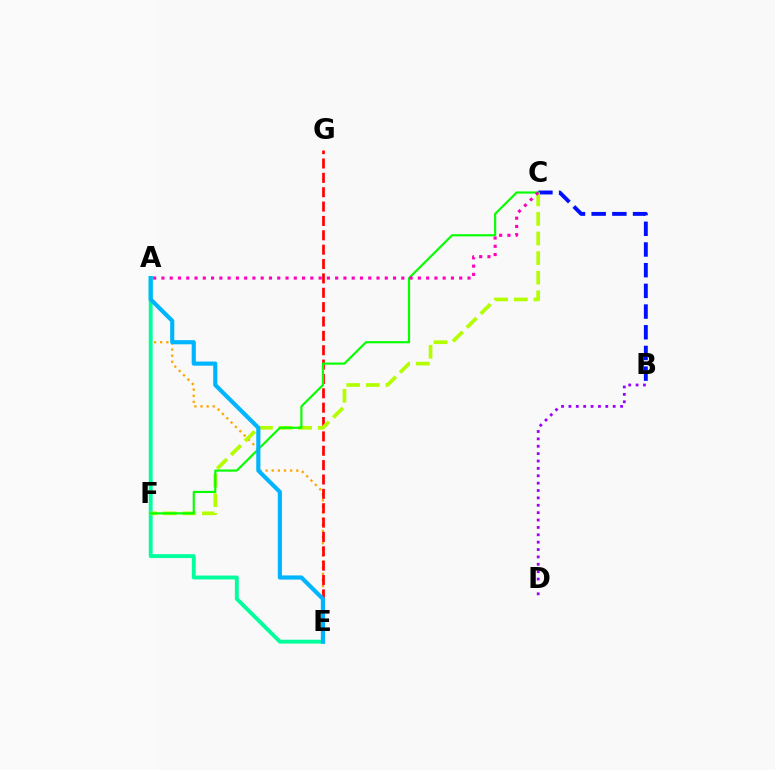{('B', 'C'): [{'color': '#0010ff', 'line_style': 'dashed', 'thickness': 2.81}], ('A', 'E'): [{'color': '#ffa500', 'line_style': 'dotted', 'thickness': 1.66}, {'color': '#00ff9d', 'line_style': 'solid', 'thickness': 2.8}, {'color': '#00b5ff', 'line_style': 'solid', 'thickness': 2.99}], ('E', 'G'): [{'color': '#ff0000', 'line_style': 'dashed', 'thickness': 1.95}], ('C', 'F'): [{'color': '#b3ff00', 'line_style': 'dashed', 'thickness': 2.66}, {'color': '#08ff00', 'line_style': 'solid', 'thickness': 1.56}], ('B', 'D'): [{'color': '#9b00ff', 'line_style': 'dotted', 'thickness': 2.0}], ('A', 'C'): [{'color': '#ff00bd', 'line_style': 'dotted', 'thickness': 2.25}]}